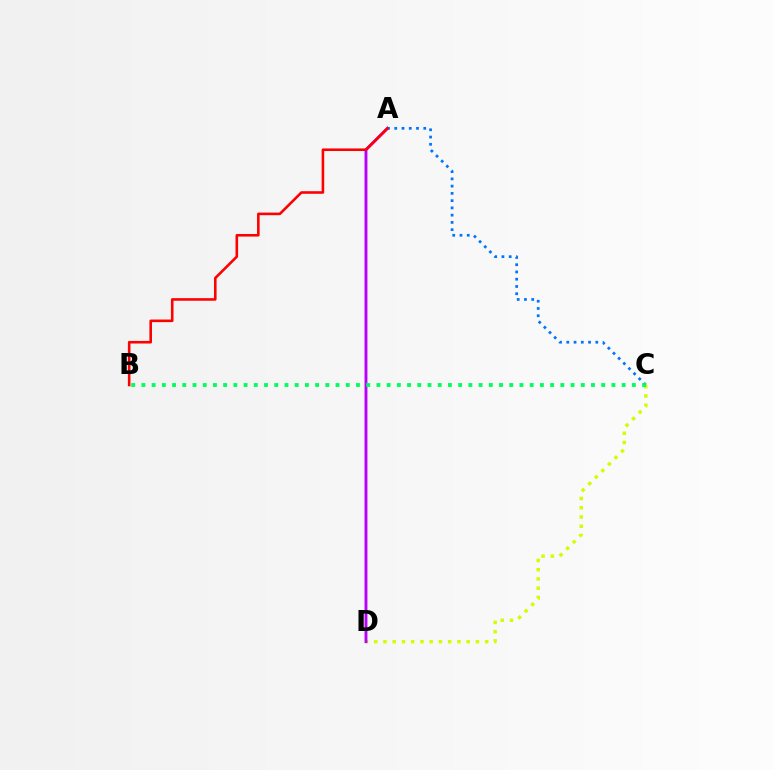{('C', 'D'): [{'color': '#d1ff00', 'line_style': 'dotted', 'thickness': 2.51}], ('A', 'D'): [{'color': '#b900ff', 'line_style': 'solid', 'thickness': 2.09}], ('A', 'C'): [{'color': '#0074ff', 'line_style': 'dotted', 'thickness': 1.97}], ('B', 'C'): [{'color': '#00ff5c', 'line_style': 'dotted', 'thickness': 2.78}], ('A', 'B'): [{'color': '#ff0000', 'line_style': 'solid', 'thickness': 1.86}]}